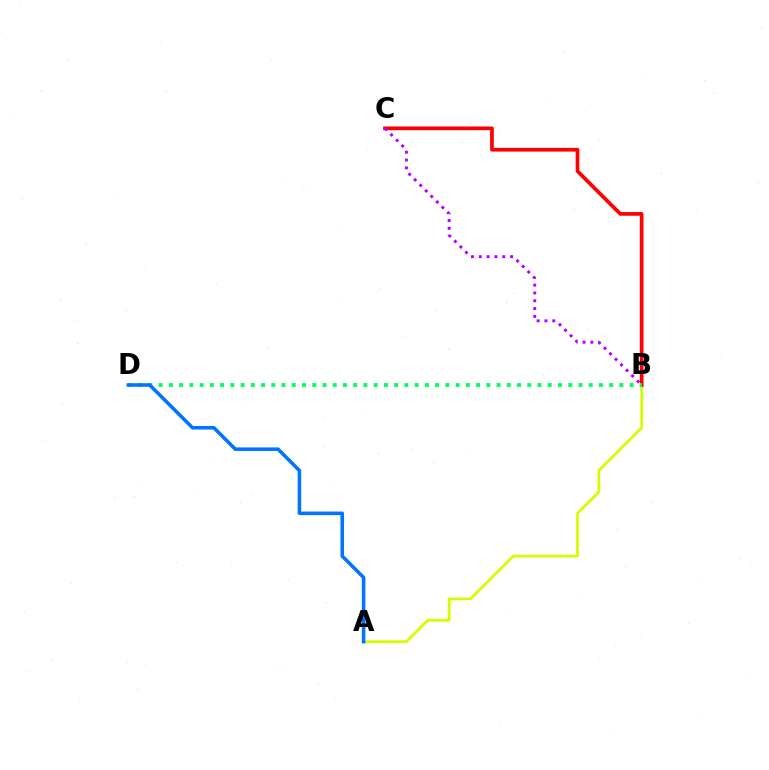{('A', 'B'): [{'color': '#d1ff00', 'line_style': 'solid', 'thickness': 2.0}], ('B', 'C'): [{'color': '#ff0000', 'line_style': 'solid', 'thickness': 2.67}, {'color': '#b900ff', 'line_style': 'dotted', 'thickness': 2.12}], ('B', 'D'): [{'color': '#00ff5c', 'line_style': 'dotted', 'thickness': 2.78}], ('A', 'D'): [{'color': '#0074ff', 'line_style': 'solid', 'thickness': 2.55}]}